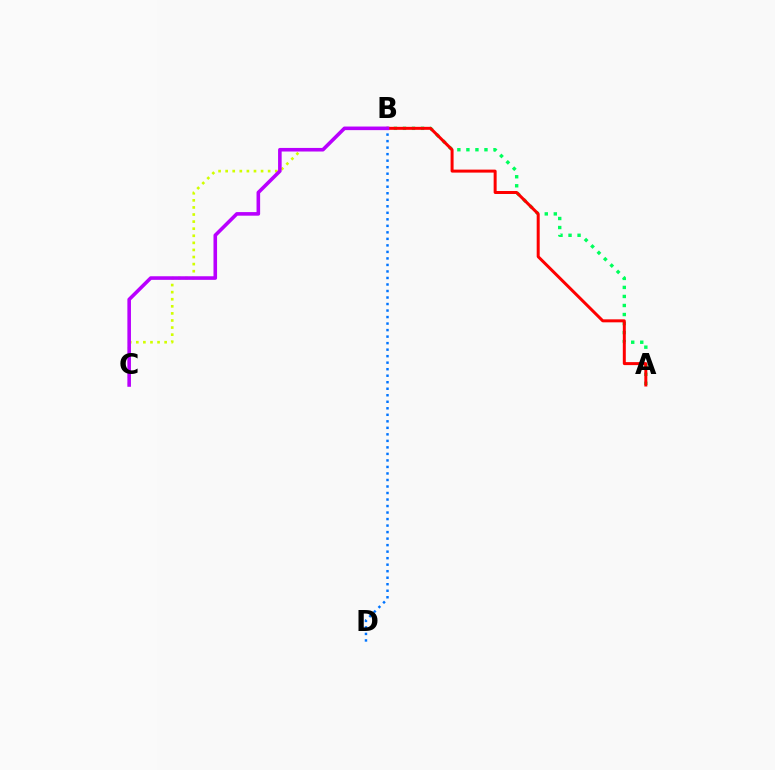{('B', 'C'): [{'color': '#d1ff00', 'line_style': 'dotted', 'thickness': 1.92}, {'color': '#b900ff', 'line_style': 'solid', 'thickness': 2.58}], ('A', 'B'): [{'color': '#00ff5c', 'line_style': 'dotted', 'thickness': 2.45}, {'color': '#ff0000', 'line_style': 'solid', 'thickness': 2.15}], ('B', 'D'): [{'color': '#0074ff', 'line_style': 'dotted', 'thickness': 1.77}]}